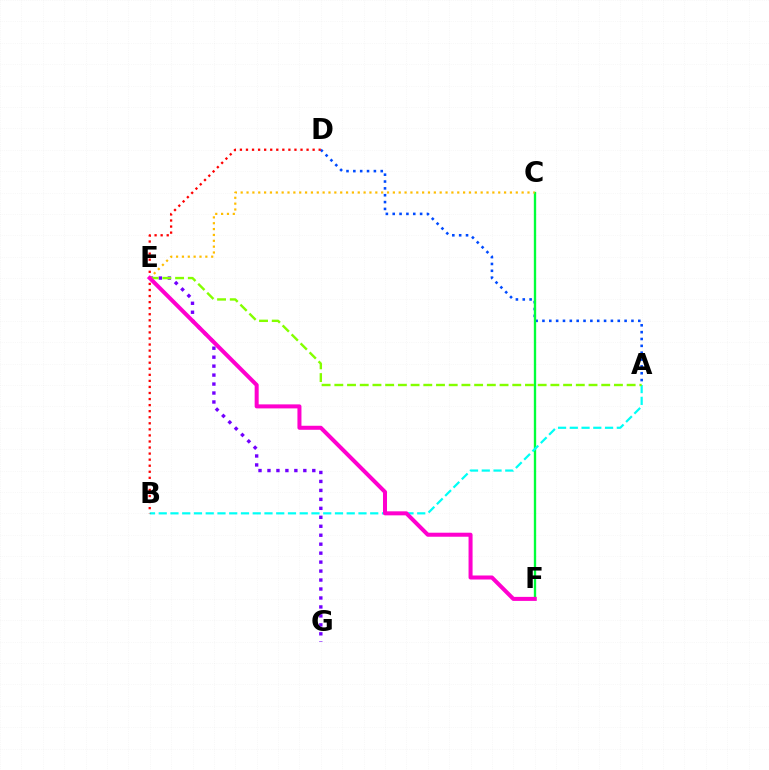{('A', 'D'): [{'color': '#004bff', 'line_style': 'dotted', 'thickness': 1.86}], ('C', 'F'): [{'color': '#00ff39', 'line_style': 'solid', 'thickness': 1.69}], ('A', 'B'): [{'color': '#00fff6', 'line_style': 'dashed', 'thickness': 1.6}], ('E', 'G'): [{'color': '#7200ff', 'line_style': 'dotted', 'thickness': 2.44}], ('C', 'E'): [{'color': '#ffbd00', 'line_style': 'dotted', 'thickness': 1.59}], ('A', 'E'): [{'color': '#84ff00', 'line_style': 'dashed', 'thickness': 1.73}], ('B', 'D'): [{'color': '#ff0000', 'line_style': 'dotted', 'thickness': 1.65}], ('E', 'F'): [{'color': '#ff00cf', 'line_style': 'solid', 'thickness': 2.9}]}